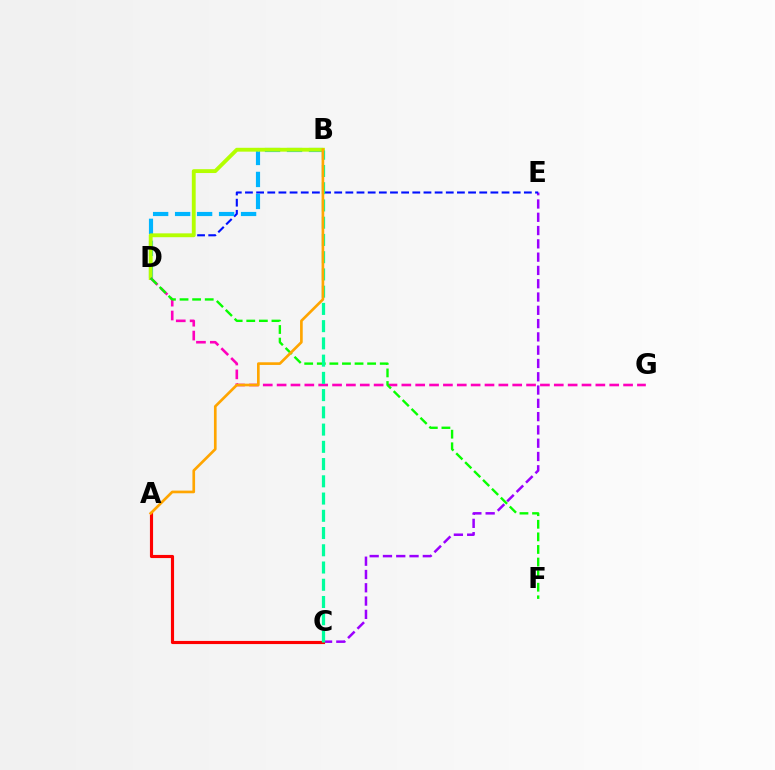{('C', 'E'): [{'color': '#9b00ff', 'line_style': 'dashed', 'thickness': 1.81}], ('D', 'E'): [{'color': '#0010ff', 'line_style': 'dashed', 'thickness': 1.52}], ('B', 'D'): [{'color': '#00b5ff', 'line_style': 'dashed', 'thickness': 2.99}, {'color': '#b3ff00', 'line_style': 'solid', 'thickness': 2.77}], ('A', 'C'): [{'color': '#ff0000', 'line_style': 'solid', 'thickness': 2.26}], ('D', 'G'): [{'color': '#ff00bd', 'line_style': 'dashed', 'thickness': 1.88}], ('D', 'F'): [{'color': '#08ff00', 'line_style': 'dashed', 'thickness': 1.71}], ('B', 'C'): [{'color': '#00ff9d', 'line_style': 'dashed', 'thickness': 2.34}], ('A', 'B'): [{'color': '#ffa500', 'line_style': 'solid', 'thickness': 1.92}]}